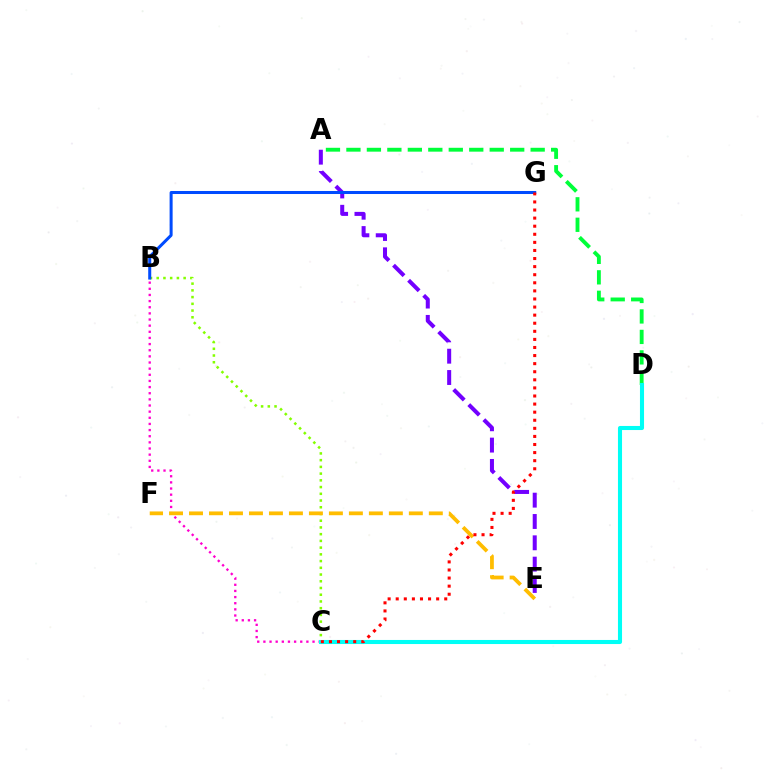{('B', 'C'): [{'color': '#84ff00', 'line_style': 'dotted', 'thickness': 1.83}, {'color': '#ff00cf', 'line_style': 'dotted', 'thickness': 1.67}], ('A', 'D'): [{'color': '#00ff39', 'line_style': 'dashed', 'thickness': 2.78}], ('A', 'E'): [{'color': '#7200ff', 'line_style': 'dashed', 'thickness': 2.9}], ('B', 'G'): [{'color': '#004bff', 'line_style': 'solid', 'thickness': 2.18}], ('C', 'D'): [{'color': '#00fff6', 'line_style': 'solid', 'thickness': 2.93}], ('E', 'F'): [{'color': '#ffbd00', 'line_style': 'dashed', 'thickness': 2.71}], ('C', 'G'): [{'color': '#ff0000', 'line_style': 'dotted', 'thickness': 2.2}]}